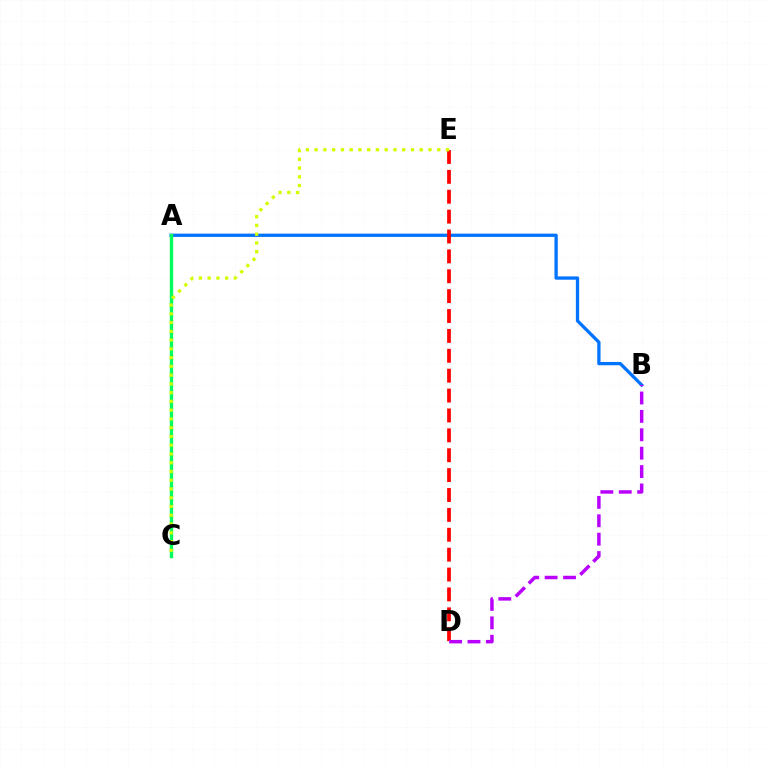{('A', 'B'): [{'color': '#0074ff', 'line_style': 'solid', 'thickness': 2.37}], ('D', 'E'): [{'color': '#ff0000', 'line_style': 'dashed', 'thickness': 2.7}], ('A', 'C'): [{'color': '#00ff5c', 'line_style': 'solid', 'thickness': 2.43}], ('C', 'E'): [{'color': '#d1ff00', 'line_style': 'dotted', 'thickness': 2.38}], ('B', 'D'): [{'color': '#b900ff', 'line_style': 'dashed', 'thickness': 2.5}]}